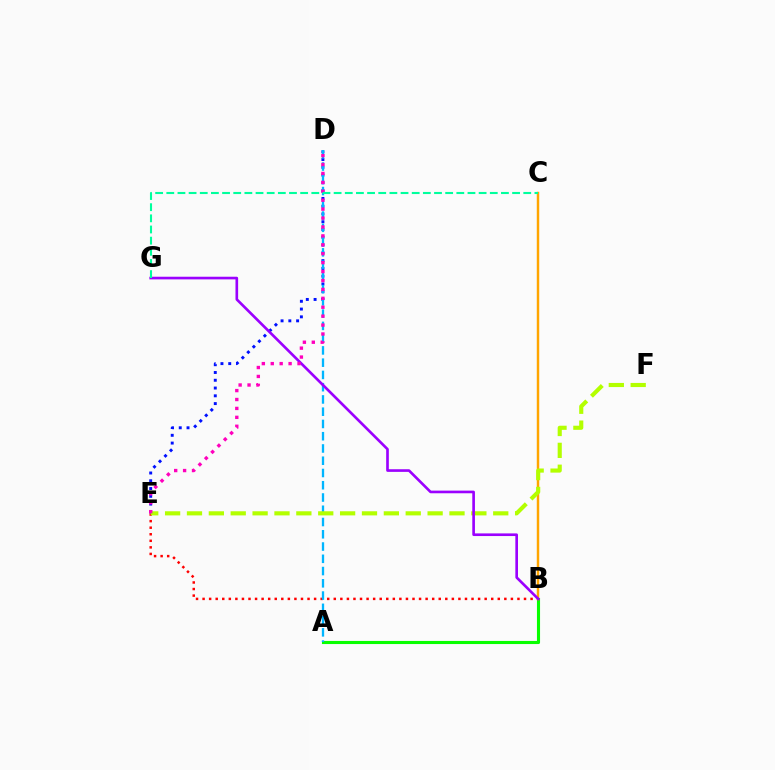{('B', 'E'): [{'color': '#ff0000', 'line_style': 'dotted', 'thickness': 1.78}], ('A', 'B'): [{'color': '#08ff00', 'line_style': 'solid', 'thickness': 2.23}], ('D', 'E'): [{'color': '#0010ff', 'line_style': 'dotted', 'thickness': 2.11}, {'color': '#ff00bd', 'line_style': 'dotted', 'thickness': 2.42}], ('A', 'D'): [{'color': '#00b5ff', 'line_style': 'dashed', 'thickness': 1.67}], ('B', 'C'): [{'color': '#ffa500', 'line_style': 'solid', 'thickness': 1.76}], ('E', 'F'): [{'color': '#b3ff00', 'line_style': 'dashed', 'thickness': 2.97}], ('B', 'G'): [{'color': '#9b00ff', 'line_style': 'solid', 'thickness': 1.91}], ('C', 'G'): [{'color': '#00ff9d', 'line_style': 'dashed', 'thickness': 1.52}]}